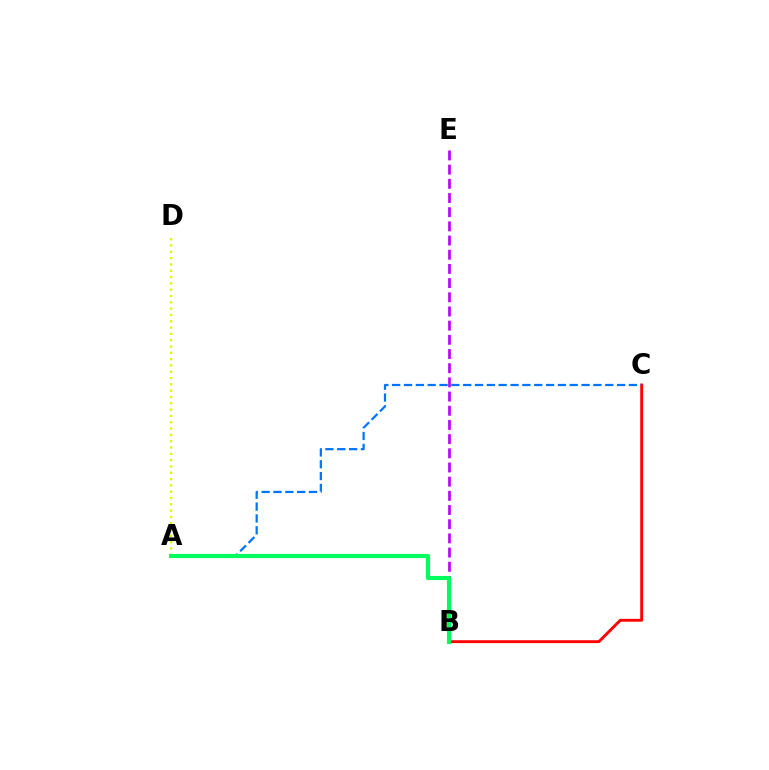{('B', 'E'): [{'color': '#b900ff', 'line_style': 'dashed', 'thickness': 1.93}], ('B', 'C'): [{'color': '#ff0000', 'line_style': 'solid', 'thickness': 2.07}], ('A', 'C'): [{'color': '#0074ff', 'line_style': 'dashed', 'thickness': 1.61}], ('A', 'D'): [{'color': '#d1ff00', 'line_style': 'dotted', 'thickness': 1.71}], ('A', 'B'): [{'color': '#00ff5c', 'line_style': 'solid', 'thickness': 2.98}]}